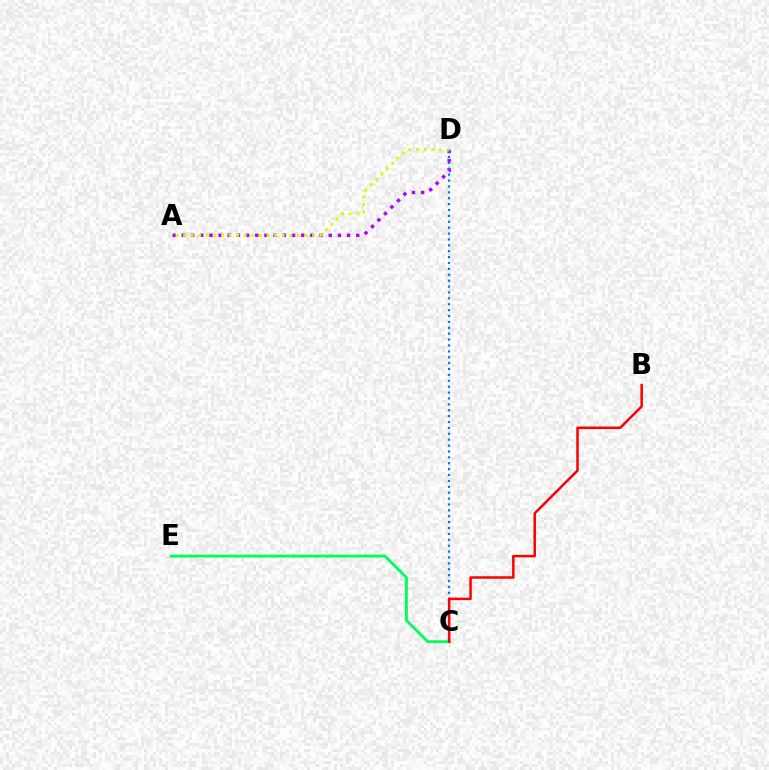{('C', 'E'): [{'color': '#00ff5c', 'line_style': 'solid', 'thickness': 2.06}], ('A', 'D'): [{'color': '#b900ff', 'line_style': 'dotted', 'thickness': 2.49}, {'color': '#d1ff00', 'line_style': 'dotted', 'thickness': 2.06}], ('C', 'D'): [{'color': '#0074ff', 'line_style': 'dotted', 'thickness': 1.6}], ('B', 'C'): [{'color': '#ff0000', 'line_style': 'solid', 'thickness': 1.81}]}